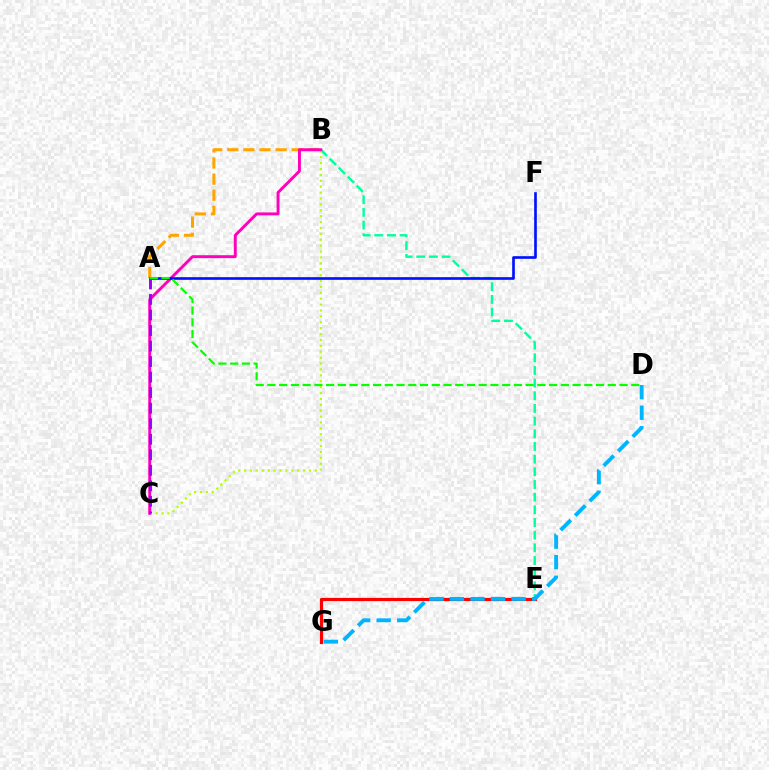{('B', 'E'): [{'color': '#00ff9d', 'line_style': 'dashed', 'thickness': 1.72}], ('E', 'G'): [{'color': '#ff0000', 'line_style': 'solid', 'thickness': 2.31}], ('D', 'G'): [{'color': '#00b5ff', 'line_style': 'dashed', 'thickness': 2.79}], ('A', 'B'): [{'color': '#ffa500', 'line_style': 'dashed', 'thickness': 2.19}], ('B', 'C'): [{'color': '#b3ff00', 'line_style': 'dotted', 'thickness': 1.6}, {'color': '#ff00bd', 'line_style': 'solid', 'thickness': 2.11}], ('A', 'F'): [{'color': '#0010ff', 'line_style': 'solid', 'thickness': 1.91}], ('A', 'C'): [{'color': '#9b00ff', 'line_style': 'dashed', 'thickness': 2.11}], ('A', 'D'): [{'color': '#08ff00', 'line_style': 'dashed', 'thickness': 1.59}]}